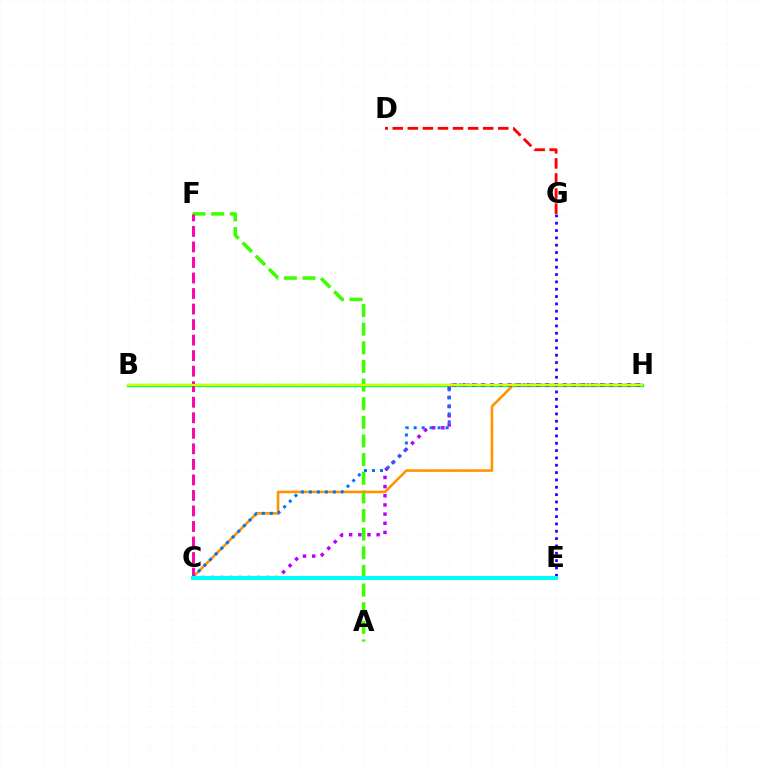{('B', 'H'): [{'color': '#00ff5c', 'line_style': 'solid', 'thickness': 2.44}, {'color': '#d1ff00', 'line_style': 'solid', 'thickness': 1.59}], ('A', 'F'): [{'color': '#3dff00', 'line_style': 'dashed', 'thickness': 2.53}], ('E', 'G'): [{'color': '#2500ff', 'line_style': 'dotted', 'thickness': 1.99}], ('C', 'H'): [{'color': '#ff9400', 'line_style': 'solid', 'thickness': 1.88}, {'color': '#b900ff', 'line_style': 'dotted', 'thickness': 2.49}, {'color': '#0074ff', 'line_style': 'dotted', 'thickness': 2.17}], ('D', 'G'): [{'color': '#ff0000', 'line_style': 'dashed', 'thickness': 2.05}], ('C', 'F'): [{'color': '#ff00ac', 'line_style': 'dashed', 'thickness': 2.11}], ('C', 'E'): [{'color': '#00fff6', 'line_style': 'solid', 'thickness': 2.88}]}